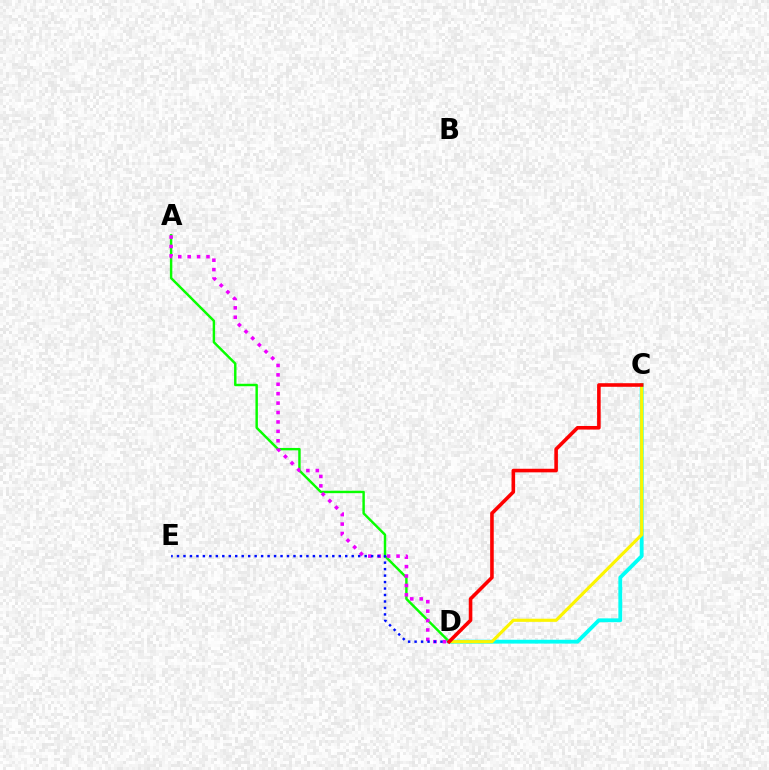{('A', 'D'): [{'color': '#08ff00', 'line_style': 'solid', 'thickness': 1.76}, {'color': '#ee00ff', 'line_style': 'dotted', 'thickness': 2.56}], ('C', 'D'): [{'color': '#00fff6', 'line_style': 'solid', 'thickness': 2.75}, {'color': '#fcf500', 'line_style': 'solid', 'thickness': 2.27}, {'color': '#ff0000', 'line_style': 'solid', 'thickness': 2.58}], ('D', 'E'): [{'color': '#0010ff', 'line_style': 'dotted', 'thickness': 1.76}]}